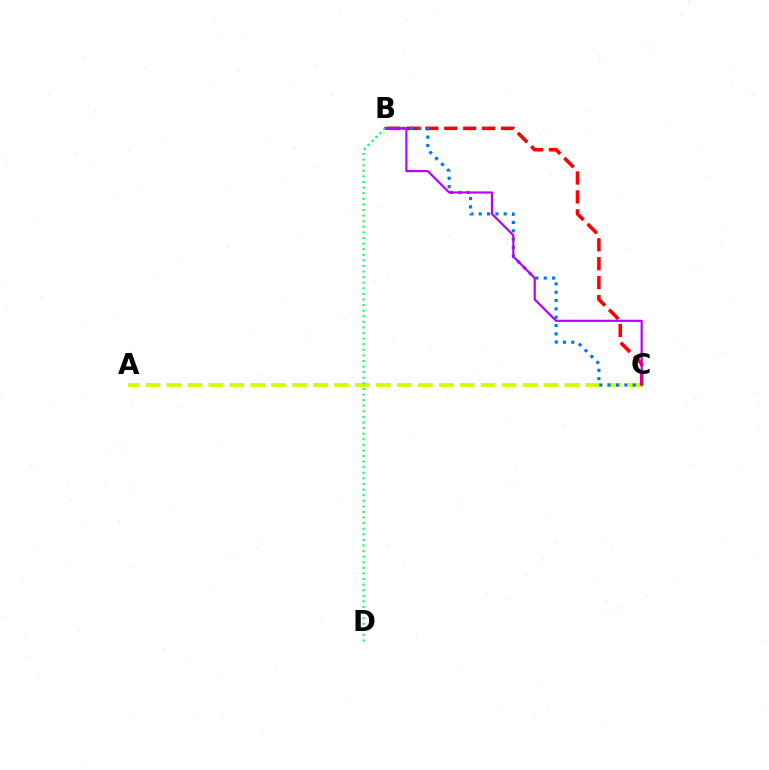{('A', 'C'): [{'color': '#d1ff00', 'line_style': 'dashed', 'thickness': 2.85}], ('B', 'C'): [{'color': '#ff0000', 'line_style': 'dashed', 'thickness': 2.57}, {'color': '#0074ff', 'line_style': 'dotted', 'thickness': 2.26}, {'color': '#b900ff', 'line_style': 'solid', 'thickness': 1.58}], ('B', 'D'): [{'color': '#00ff5c', 'line_style': 'dotted', 'thickness': 1.52}]}